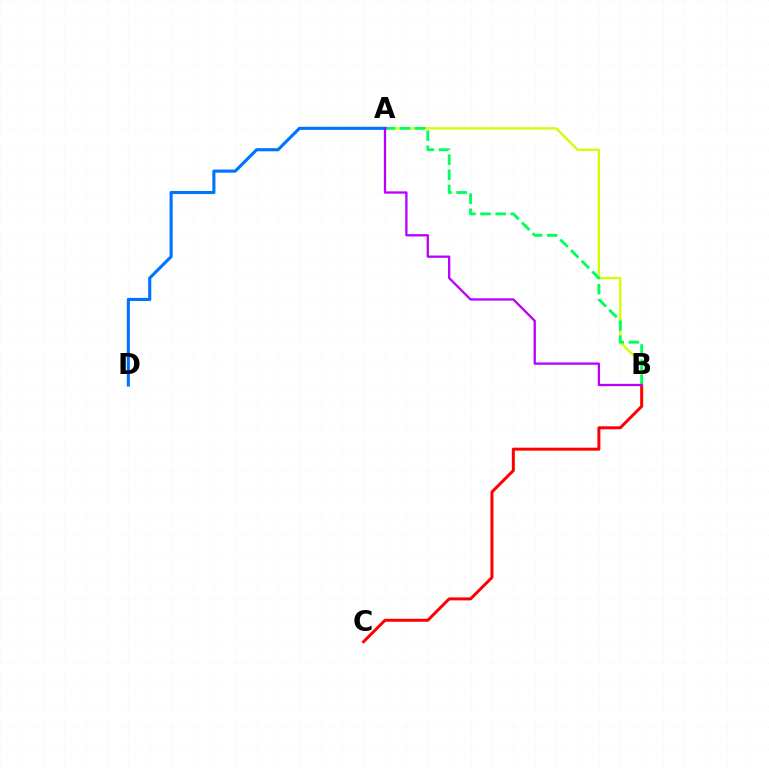{('B', 'C'): [{'color': '#ff0000', 'line_style': 'solid', 'thickness': 2.15}], ('A', 'B'): [{'color': '#d1ff00', 'line_style': 'solid', 'thickness': 1.65}, {'color': '#00ff5c', 'line_style': 'dashed', 'thickness': 2.05}, {'color': '#b900ff', 'line_style': 'solid', 'thickness': 1.65}], ('A', 'D'): [{'color': '#0074ff', 'line_style': 'solid', 'thickness': 2.24}]}